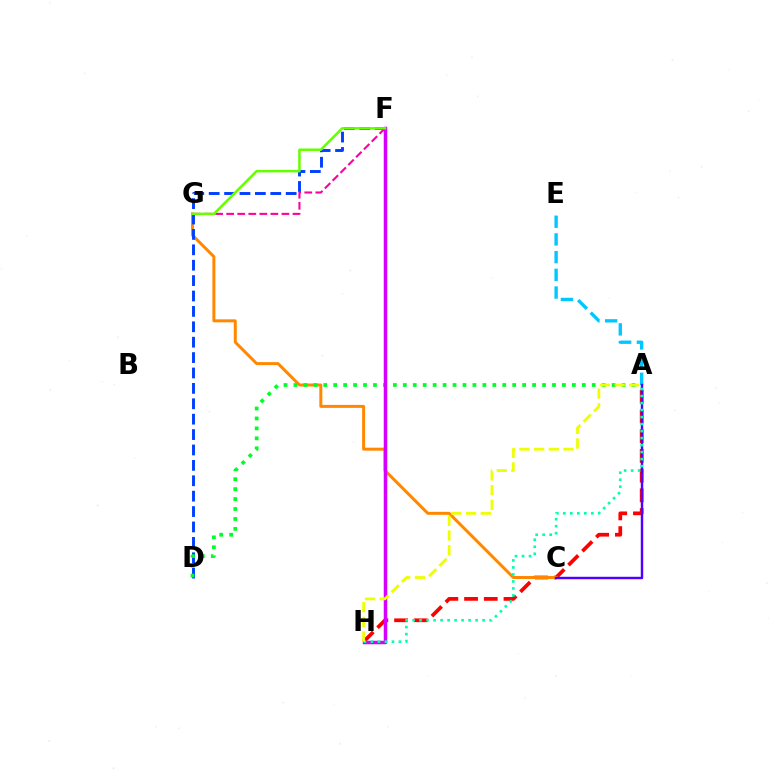{('A', 'H'): [{'color': '#ff0000', 'line_style': 'dashed', 'thickness': 2.68}, {'color': '#00ffaf', 'line_style': 'dotted', 'thickness': 1.9}, {'color': '#eeff00', 'line_style': 'dashed', 'thickness': 2.0}], ('F', 'G'): [{'color': '#ff00a0', 'line_style': 'dashed', 'thickness': 1.5}, {'color': '#66ff00', 'line_style': 'solid', 'thickness': 1.81}], ('A', 'E'): [{'color': '#00c7ff', 'line_style': 'dashed', 'thickness': 2.4}], ('C', 'G'): [{'color': '#ff8800', 'line_style': 'solid', 'thickness': 2.15}], ('D', 'F'): [{'color': '#003fff', 'line_style': 'dashed', 'thickness': 2.09}], ('A', 'D'): [{'color': '#00ff27', 'line_style': 'dotted', 'thickness': 2.7}], ('A', 'C'): [{'color': '#4f00ff', 'line_style': 'solid', 'thickness': 1.75}], ('F', 'H'): [{'color': '#d600ff', 'line_style': 'solid', 'thickness': 2.52}]}